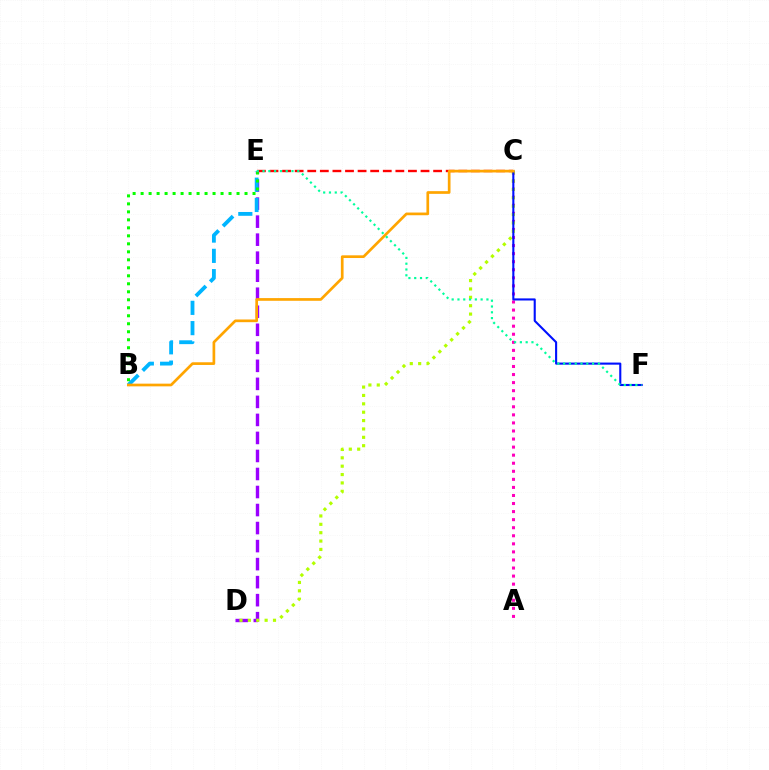{('D', 'E'): [{'color': '#9b00ff', 'line_style': 'dashed', 'thickness': 2.45}], ('B', 'E'): [{'color': '#00b5ff', 'line_style': 'dashed', 'thickness': 2.76}, {'color': '#08ff00', 'line_style': 'dotted', 'thickness': 2.17}], ('A', 'C'): [{'color': '#ff00bd', 'line_style': 'dotted', 'thickness': 2.19}], ('C', 'D'): [{'color': '#b3ff00', 'line_style': 'dotted', 'thickness': 2.28}], ('C', 'F'): [{'color': '#0010ff', 'line_style': 'solid', 'thickness': 1.51}], ('C', 'E'): [{'color': '#ff0000', 'line_style': 'dashed', 'thickness': 1.71}], ('B', 'C'): [{'color': '#ffa500', 'line_style': 'solid', 'thickness': 1.94}], ('E', 'F'): [{'color': '#00ff9d', 'line_style': 'dotted', 'thickness': 1.57}]}